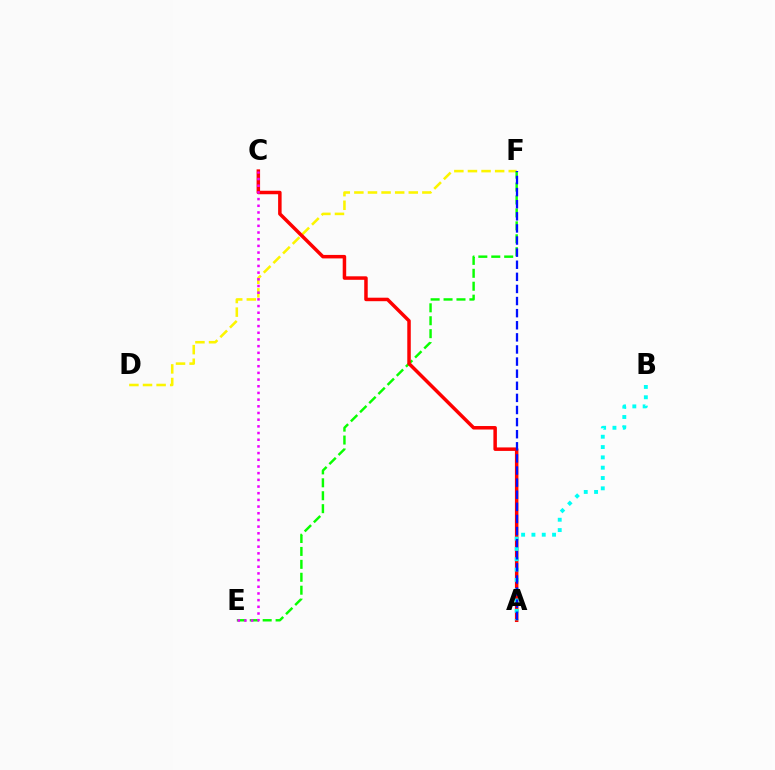{('D', 'F'): [{'color': '#fcf500', 'line_style': 'dashed', 'thickness': 1.85}], ('E', 'F'): [{'color': '#08ff00', 'line_style': 'dashed', 'thickness': 1.76}], ('A', 'C'): [{'color': '#ff0000', 'line_style': 'solid', 'thickness': 2.52}], ('A', 'B'): [{'color': '#00fff6', 'line_style': 'dotted', 'thickness': 2.8}], ('C', 'E'): [{'color': '#ee00ff', 'line_style': 'dotted', 'thickness': 1.82}], ('A', 'F'): [{'color': '#0010ff', 'line_style': 'dashed', 'thickness': 1.64}]}